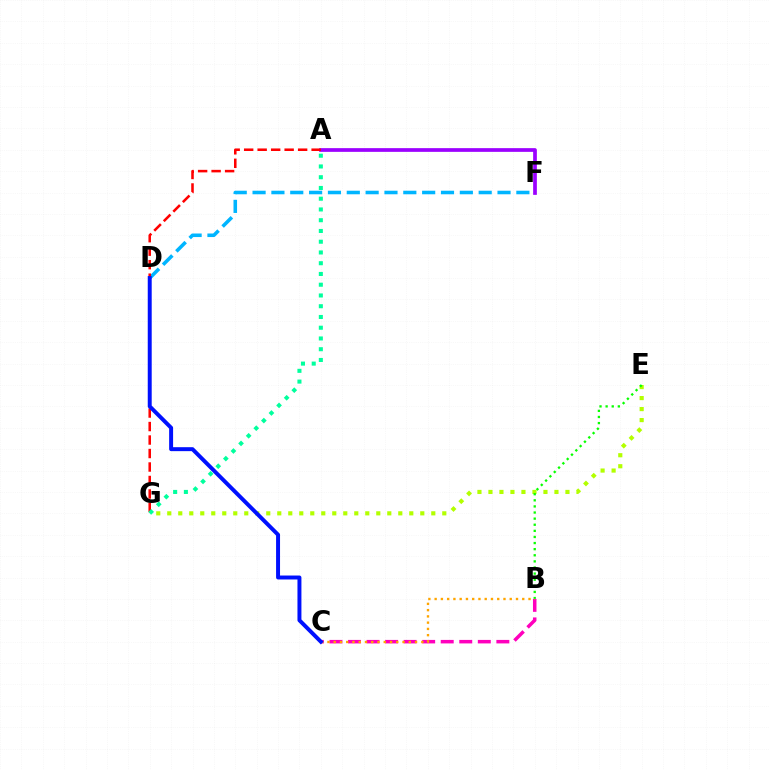{('E', 'G'): [{'color': '#b3ff00', 'line_style': 'dotted', 'thickness': 2.99}], ('D', 'F'): [{'color': '#00b5ff', 'line_style': 'dashed', 'thickness': 2.56}], ('B', 'C'): [{'color': '#ff00bd', 'line_style': 'dashed', 'thickness': 2.52}, {'color': '#ffa500', 'line_style': 'dotted', 'thickness': 1.7}], ('A', 'F'): [{'color': '#9b00ff', 'line_style': 'solid', 'thickness': 2.67}], ('A', 'G'): [{'color': '#ff0000', 'line_style': 'dashed', 'thickness': 1.83}, {'color': '#00ff9d', 'line_style': 'dotted', 'thickness': 2.92}], ('C', 'D'): [{'color': '#0010ff', 'line_style': 'solid', 'thickness': 2.85}], ('B', 'E'): [{'color': '#08ff00', 'line_style': 'dotted', 'thickness': 1.66}]}